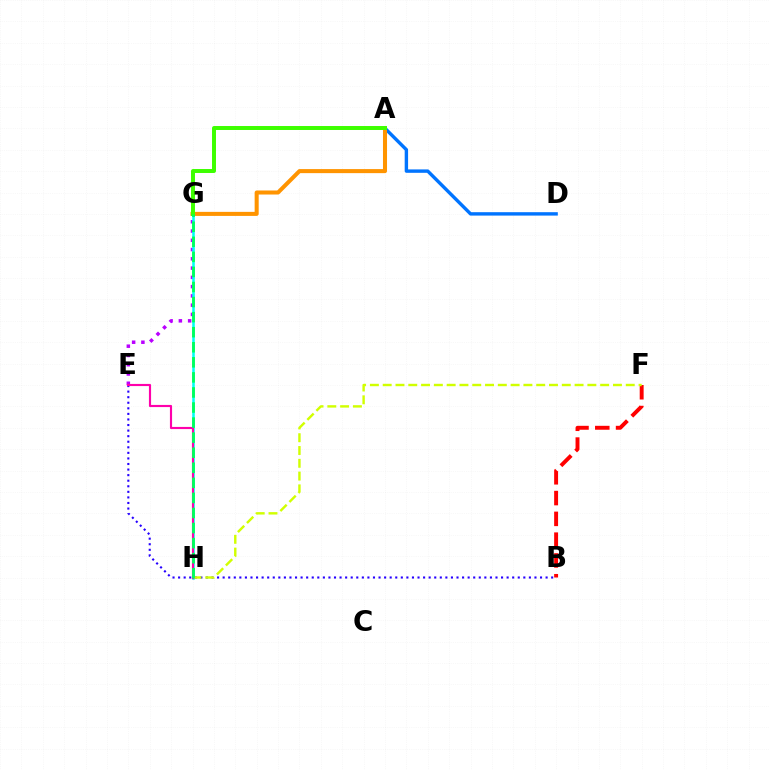{('B', 'E'): [{'color': '#2500ff', 'line_style': 'dotted', 'thickness': 1.51}], ('E', 'G'): [{'color': '#b900ff', 'line_style': 'dotted', 'thickness': 2.52}], ('G', 'H'): [{'color': '#00fff6', 'line_style': 'solid', 'thickness': 1.83}, {'color': '#00ff5c', 'line_style': 'dashed', 'thickness': 2.05}], ('B', 'F'): [{'color': '#ff0000', 'line_style': 'dashed', 'thickness': 2.82}], ('A', 'D'): [{'color': '#0074ff', 'line_style': 'solid', 'thickness': 2.45}], ('F', 'H'): [{'color': '#d1ff00', 'line_style': 'dashed', 'thickness': 1.74}], ('A', 'G'): [{'color': '#ff9400', 'line_style': 'solid', 'thickness': 2.91}, {'color': '#3dff00', 'line_style': 'solid', 'thickness': 2.86}], ('E', 'H'): [{'color': '#ff00ac', 'line_style': 'solid', 'thickness': 1.55}]}